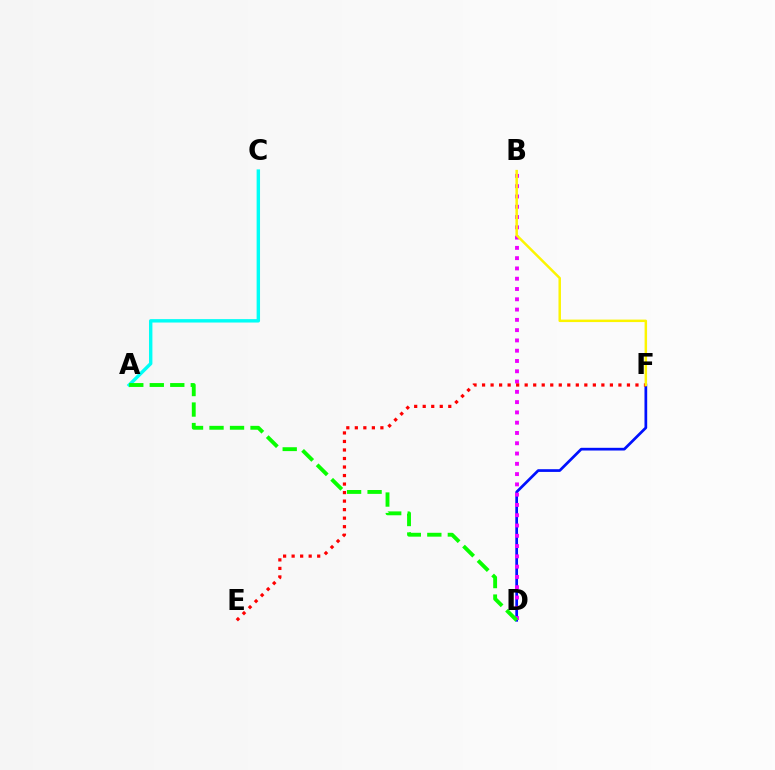{('D', 'F'): [{'color': '#0010ff', 'line_style': 'solid', 'thickness': 1.95}], ('B', 'D'): [{'color': '#ee00ff', 'line_style': 'dotted', 'thickness': 2.79}], ('A', 'C'): [{'color': '#00fff6', 'line_style': 'solid', 'thickness': 2.45}], ('A', 'D'): [{'color': '#08ff00', 'line_style': 'dashed', 'thickness': 2.79}], ('E', 'F'): [{'color': '#ff0000', 'line_style': 'dotted', 'thickness': 2.32}], ('B', 'F'): [{'color': '#fcf500', 'line_style': 'solid', 'thickness': 1.79}]}